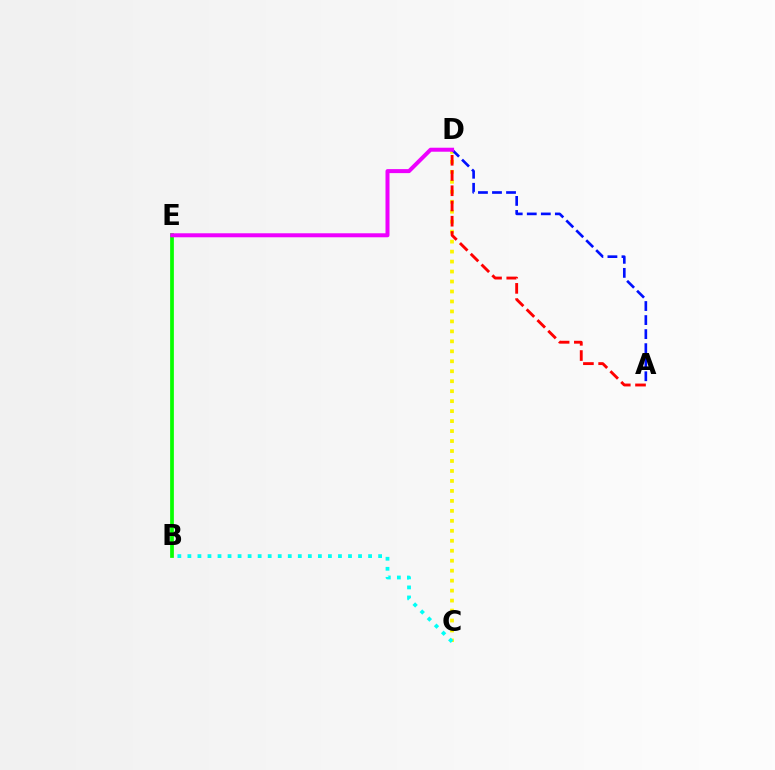{('C', 'D'): [{'color': '#fcf500', 'line_style': 'dotted', 'thickness': 2.71}], ('B', 'E'): [{'color': '#08ff00', 'line_style': 'solid', 'thickness': 2.7}], ('A', 'D'): [{'color': '#ff0000', 'line_style': 'dashed', 'thickness': 2.07}, {'color': '#0010ff', 'line_style': 'dashed', 'thickness': 1.91}], ('D', 'E'): [{'color': '#ee00ff', 'line_style': 'solid', 'thickness': 2.88}], ('B', 'C'): [{'color': '#00fff6', 'line_style': 'dotted', 'thickness': 2.73}]}